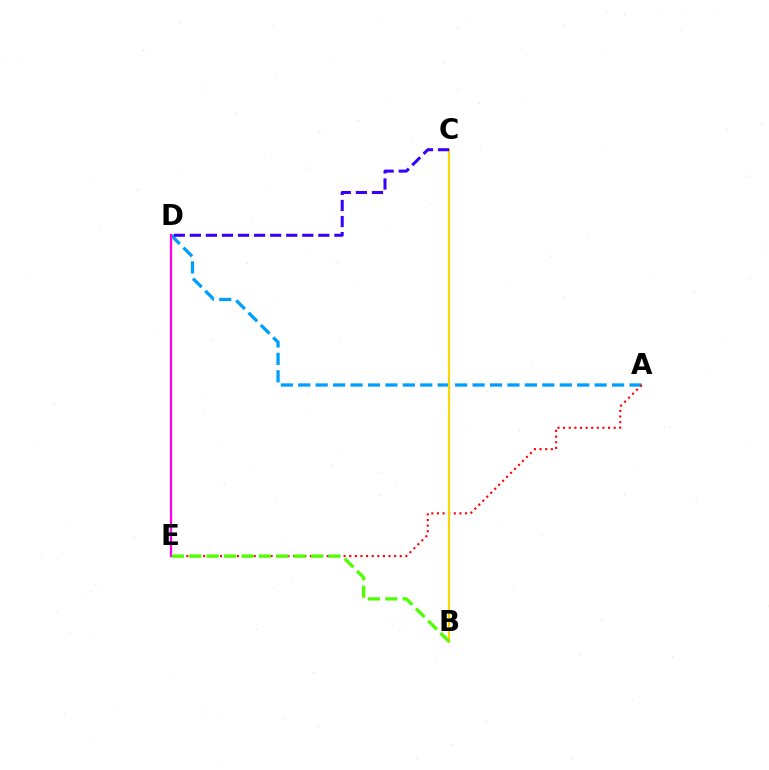{('A', 'D'): [{'color': '#009eff', 'line_style': 'dashed', 'thickness': 2.37}], ('B', 'C'): [{'color': '#00ff86', 'line_style': 'solid', 'thickness': 1.54}, {'color': '#ffd500', 'line_style': 'solid', 'thickness': 1.51}], ('A', 'E'): [{'color': '#ff0000', 'line_style': 'dotted', 'thickness': 1.53}], ('C', 'D'): [{'color': '#3700ff', 'line_style': 'dashed', 'thickness': 2.18}], ('D', 'E'): [{'color': '#ff00ed', 'line_style': 'solid', 'thickness': 1.64}], ('B', 'E'): [{'color': '#4fff00', 'line_style': 'dashed', 'thickness': 2.36}]}